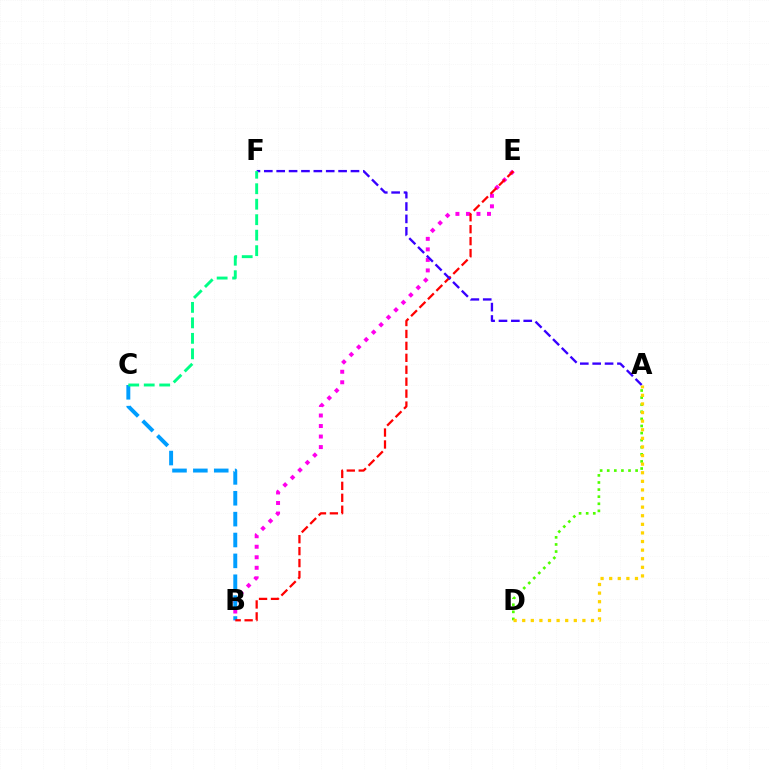{('B', 'E'): [{'color': '#ff00ed', 'line_style': 'dotted', 'thickness': 2.86}, {'color': '#ff0000', 'line_style': 'dashed', 'thickness': 1.62}], ('B', 'C'): [{'color': '#009eff', 'line_style': 'dashed', 'thickness': 2.84}], ('A', 'D'): [{'color': '#4fff00', 'line_style': 'dotted', 'thickness': 1.93}, {'color': '#ffd500', 'line_style': 'dotted', 'thickness': 2.34}], ('A', 'F'): [{'color': '#3700ff', 'line_style': 'dashed', 'thickness': 1.68}], ('C', 'F'): [{'color': '#00ff86', 'line_style': 'dashed', 'thickness': 2.1}]}